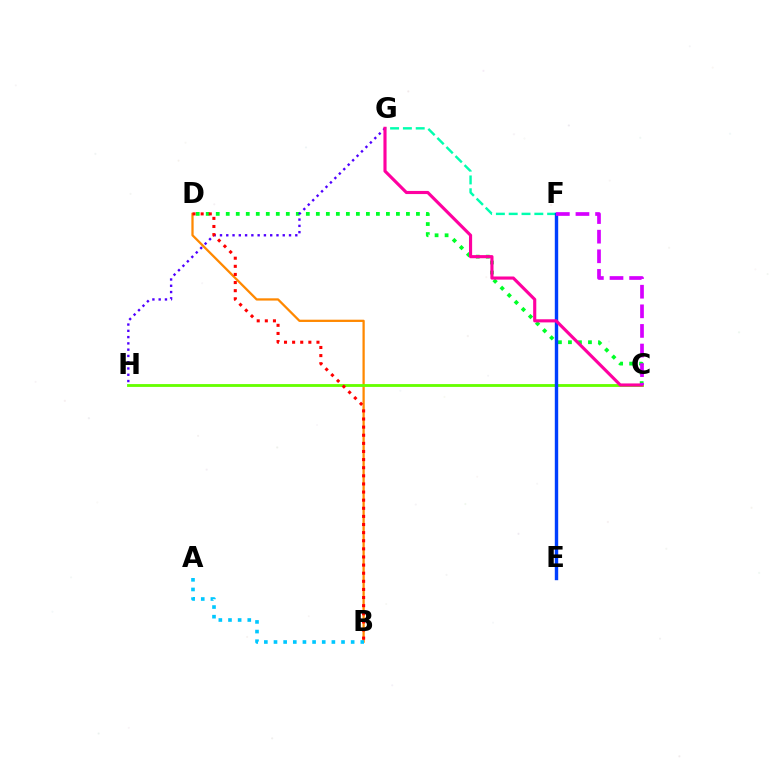{('C', 'D'): [{'color': '#00ff27', 'line_style': 'dotted', 'thickness': 2.72}], ('E', 'F'): [{'color': '#eeff00', 'line_style': 'dotted', 'thickness': 1.85}, {'color': '#003fff', 'line_style': 'solid', 'thickness': 2.45}], ('B', 'D'): [{'color': '#ff8800', 'line_style': 'solid', 'thickness': 1.63}, {'color': '#ff0000', 'line_style': 'dotted', 'thickness': 2.2}], ('A', 'B'): [{'color': '#00c7ff', 'line_style': 'dotted', 'thickness': 2.62}], ('C', 'H'): [{'color': '#66ff00', 'line_style': 'solid', 'thickness': 2.04}], ('F', 'G'): [{'color': '#00ffaf', 'line_style': 'dashed', 'thickness': 1.74}], ('G', 'H'): [{'color': '#4f00ff', 'line_style': 'dotted', 'thickness': 1.71}], ('C', 'G'): [{'color': '#ff00a0', 'line_style': 'solid', 'thickness': 2.26}], ('C', 'F'): [{'color': '#d600ff', 'line_style': 'dashed', 'thickness': 2.66}]}